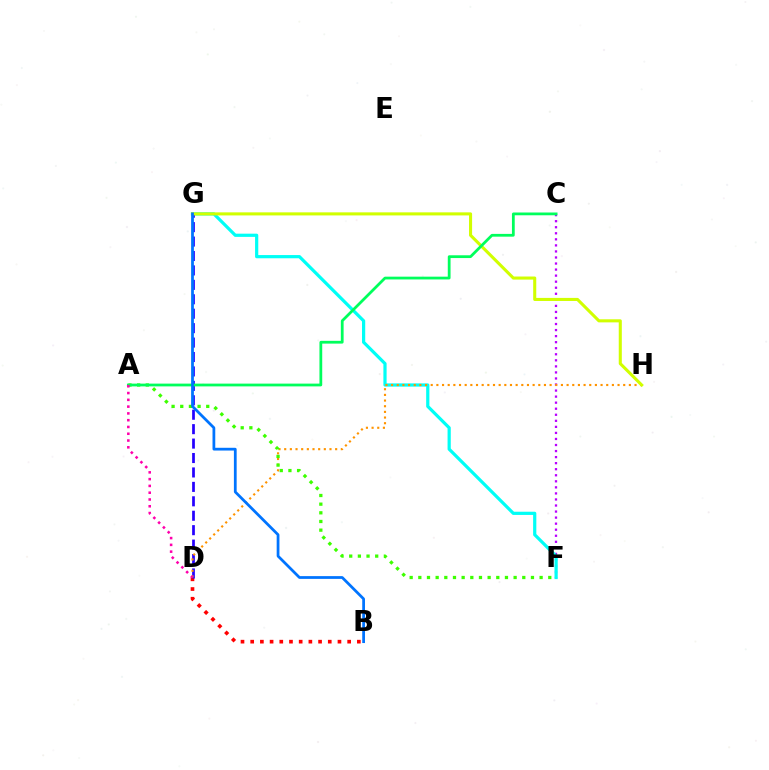{('C', 'F'): [{'color': '#b900ff', 'line_style': 'dotted', 'thickness': 1.64}], ('B', 'D'): [{'color': '#ff0000', 'line_style': 'dotted', 'thickness': 2.63}], ('F', 'G'): [{'color': '#00fff6', 'line_style': 'solid', 'thickness': 2.31}], ('D', 'G'): [{'color': '#2500ff', 'line_style': 'dashed', 'thickness': 1.96}], ('D', 'H'): [{'color': '#ff9400', 'line_style': 'dotted', 'thickness': 1.54}], ('A', 'F'): [{'color': '#3dff00', 'line_style': 'dotted', 'thickness': 2.35}], ('G', 'H'): [{'color': '#d1ff00', 'line_style': 'solid', 'thickness': 2.21}], ('A', 'C'): [{'color': '#00ff5c', 'line_style': 'solid', 'thickness': 2.0}], ('A', 'D'): [{'color': '#ff00ac', 'line_style': 'dotted', 'thickness': 1.84}], ('B', 'G'): [{'color': '#0074ff', 'line_style': 'solid', 'thickness': 1.98}]}